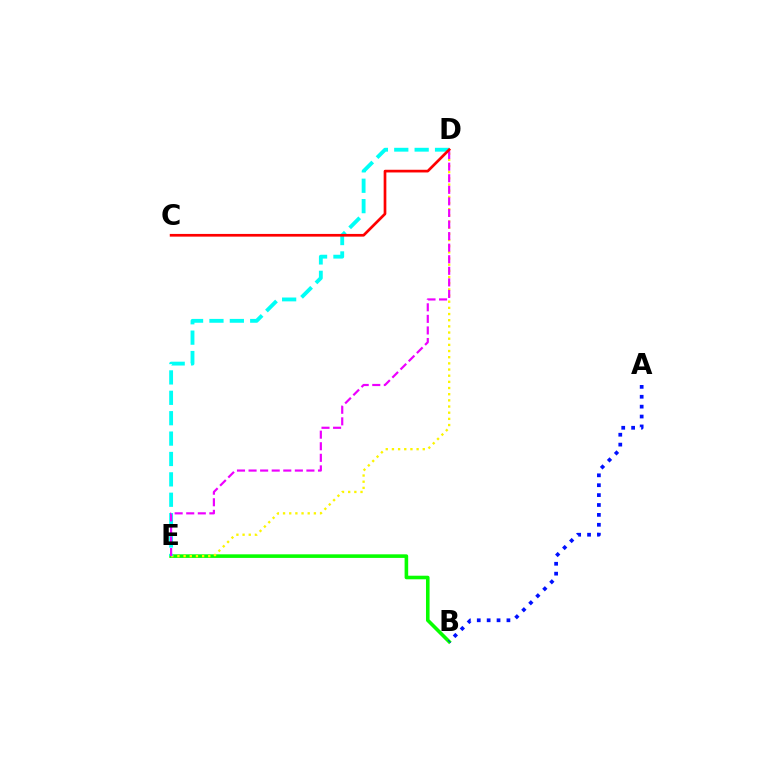{('B', 'E'): [{'color': '#08ff00', 'line_style': 'solid', 'thickness': 2.58}], ('A', 'B'): [{'color': '#0010ff', 'line_style': 'dotted', 'thickness': 2.69}], ('D', 'E'): [{'color': '#fcf500', 'line_style': 'dotted', 'thickness': 1.68}, {'color': '#00fff6', 'line_style': 'dashed', 'thickness': 2.77}, {'color': '#ee00ff', 'line_style': 'dashed', 'thickness': 1.57}], ('C', 'D'): [{'color': '#ff0000', 'line_style': 'solid', 'thickness': 1.94}]}